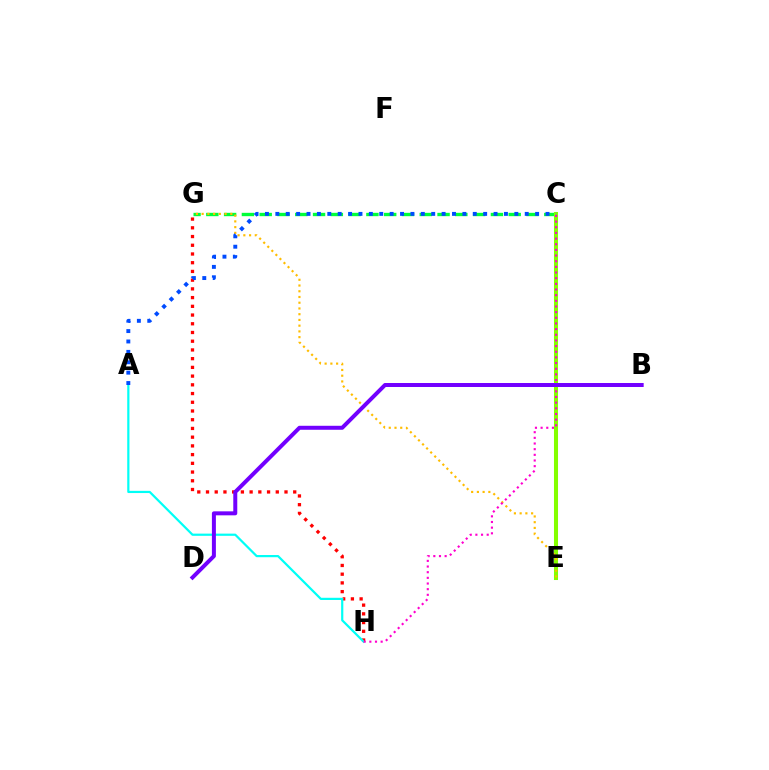{('C', 'G'): [{'color': '#00ff39', 'line_style': 'dashed', 'thickness': 2.42}], ('C', 'E'): [{'color': '#84ff00', 'line_style': 'solid', 'thickness': 2.91}], ('G', 'H'): [{'color': '#ff0000', 'line_style': 'dotted', 'thickness': 2.37}], ('A', 'H'): [{'color': '#00fff6', 'line_style': 'solid', 'thickness': 1.59}], ('E', 'G'): [{'color': '#ffbd00', 'line_style': 'dotted', 'thickness': 1.56}], ('C', 'H'): [{'color': '#ff00cf', 'line_style': 'dotted', 'thickness': 1.54}], ('A', 'C'): [{'color': '#004bff', 'line_style': 'dotted', 'thickness': 2.82}], ('B', 'D'): [{'color': '#7200ff', 'line_style': 'solid', 'thickness': 2.87}]}